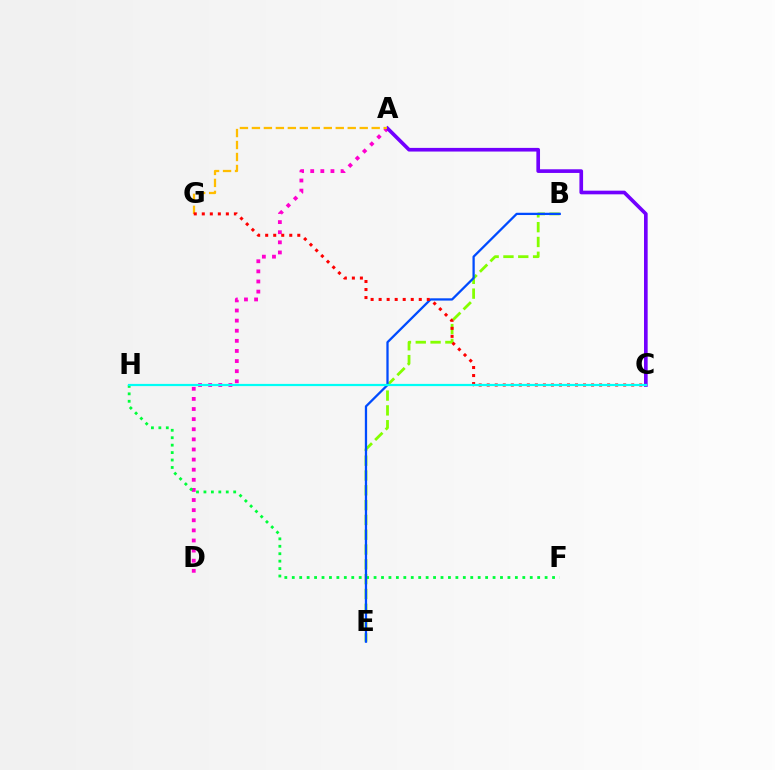{('B', 'E'): [{'color': '#84ff00', 'line_style': 'dashed', 'thickness': 2.01}, {'color': '#004bff', 'line_style': 'solid', 'thickness': 1.64}], ('A', 'D'): [{'color': '#ff00cf', 'line_style': 'dotted', 'thickness': 2.75}], ('A', 'C'): [{'color': '#7200ff', 'line_style': 'solid', 'thickness': 2.63}], ('A', 'G'): [{'color': '#ffbd00', 'line_style': 'dashed', 'thickness': 1.63}], ('F', 'H'): [{'color': '#00ff39', 'line_style': 'dotted', 'thickness': 2.02}], ('C', 'G'): [{'color': '#ff0000', 'line_style': 'dotted', 'thickness': 2.18}], ('C', 'H'): [{'color': '#00fff6', 'line_style': 'solid', 'thickness': 1.59}]}